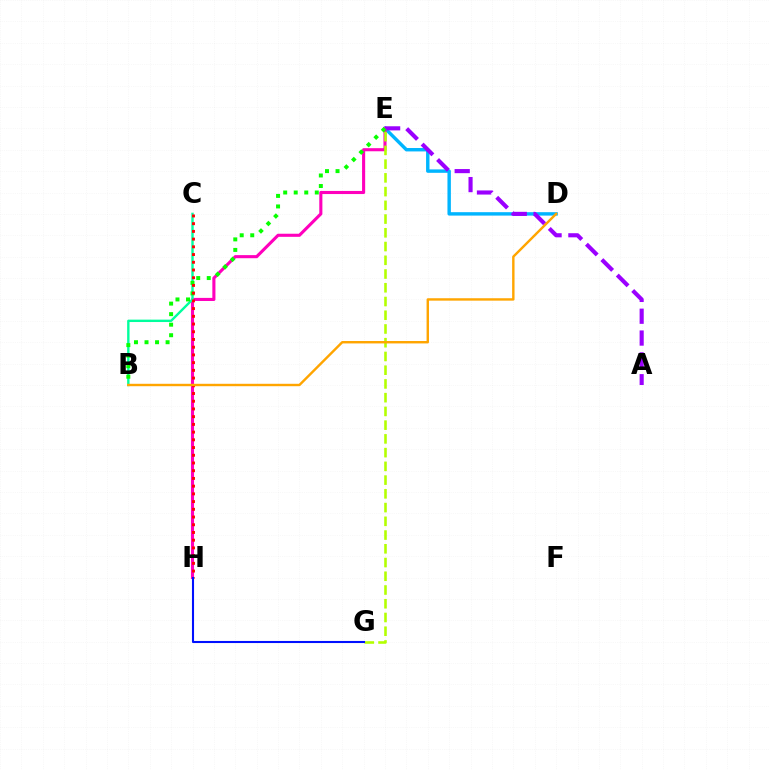{('D', 'E'): [{'color': '#00b5ff', 'line_style': 'solid', 'thickness': 2.46}], ('E', 'H'): [{'color': '#ff00bd', 'line_style': 'solid', 'thickness': 2.23}], ('A', 'E'): [{'color': '#9b00ff', 'line_style': 'dashed', 'thickness': 2.97}], ('B', 'C'): [{'color': '#00ff9d', 'line_style': 'solid', 'thickness': 1.72}], ('E', 'G'): [{'color': '#b3ff00', 'line_style': 'dashed', 'thickness': 1.87}], ('B', 'E'): [{'color': '#08ff00', 'line_style': 'dotted', 'thickness': 2.86}], ('C', 'H'): [{'color': '#ff0000', 'line_style': 'dotted', 'thickness': 2.1}], ('G', 'H'): [{'color': '#0010ff', 'line_style': 'solid', 'thickness': 1.5}], ('B', 'D'): [{'color': '#ffa500', 'line_style': 'solid', 'thickness': 1.74}]}